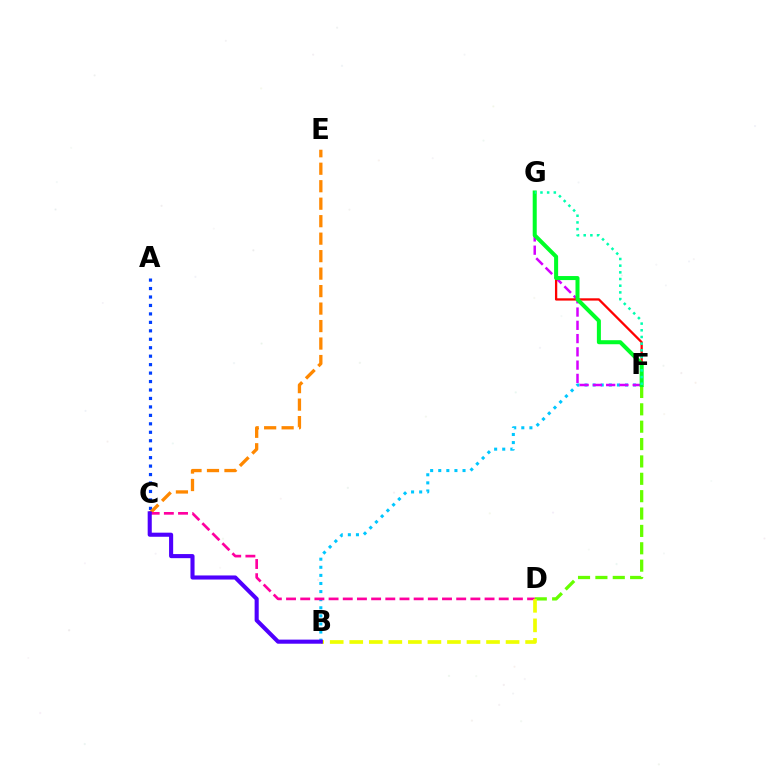{('A', 'C'): [{'color': '#003fff', 'line_style': 'dotted', 'thickness': 2.3}], ('D', 'F'): [{'color': '#66ff00', 'line_style': 'dashed', 'thickness': 2.36}], ('B', 'F'): [{'color': '#00c7ff', 'line_style': 'dotted', 'thickness': 2.2}], ('F', 'G'): [{'color': '#d600ff', 'line_style': 'dashed', 'thickness': 1.8}, {'color': '#ff0000', 'line_style': 'solid', 'thickness': 1.65}, {'color': '#00ff27', 'line_style': 'solid', 'thickness': 2.9}, {'color': '#00ffaf', 'line_style': 'dotted', 'thickness': 1.82}], ('C', 'E'): [{'color': '#ff8800', 'line_style': 'dashed', 'thickness': 2.37}], ('C', 'D'): [{'color': '#ff00a0', 'line_style': 'dashed', 'thickness': 1.93}], ('B', 'D'): [{'color': '#eeff00', 'line_style': 'dashed', 'thickness': 2.65}], ('B', 'C'): [{'color': '#4f00ff', 'line_style': 'solid', 'thickness': 2.95}]}